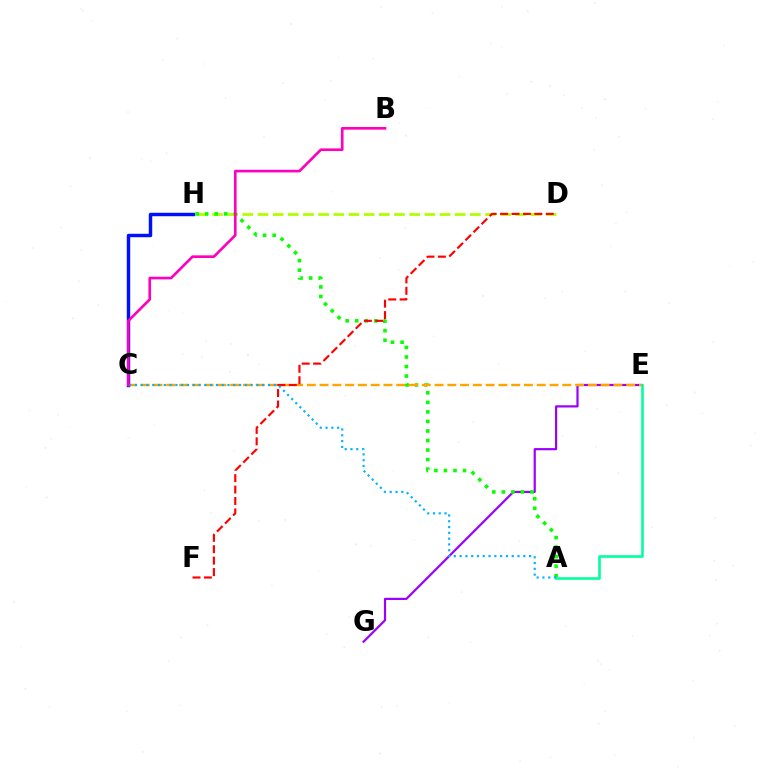{('D', 'H'): [{'color': '#b3ff00', 'line_style': 'dashed', 'thickness': 2.06}], ('E', 'G'): [{'color': '#9b00ff', 'line_style': 'solid', 'thickness': 1.58}], ('C', 'H'): [{'color': '#0010ff', 'line_style': 'solid', 'thickness': 2.48}], ('A', 'H'): [{'color': '#08ff00', 'line_style': 'dotted', 'thickness': 2.59}], ('C', 'E'): [{'color': '#ffa500', 'line_style': 'dashed', 'thickness': 1.74}], ('D', 'F'): [{'color': '#ff0000', 'line_style': 'dashed', 'thickness': 1.55}], ('A', 'E'): [{'color': '#00ff9d', 'line_style': 'solid', 'thickness': 1.87}], ('A', 'C'): [{'color': '#00b5ff', 'line_style': 'dotted', 'thickness': 1.57}], ('B', 'C'): [{'color': '#ff00bd', 'line_style': 'solid', 'thickness': 1.91}]}